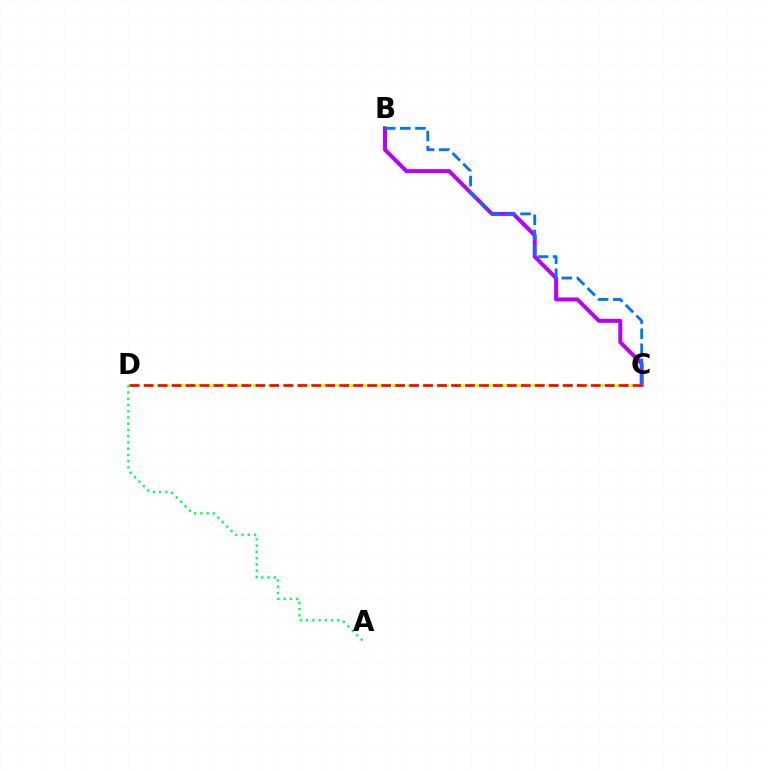{('B', 'C'): [{'color': '#b900ff', 'line_style': 'solid', 'thickness': 2.86}, {'color': '#0074ff', 'line_style': 'dashed', 'thickness': 2.05}], ('C', 'D'): [{'color': '#d1ff00', 'line_style': 'dashed', 'thickness': 2.1}, {'color': '#ff0000', 'line_style': 'dashed', 'thickness': 1.9}], ('A', 'D'): [{'color': '#00ff5c', 'line_style': 'dotted', 'thickness': 1.7}]}